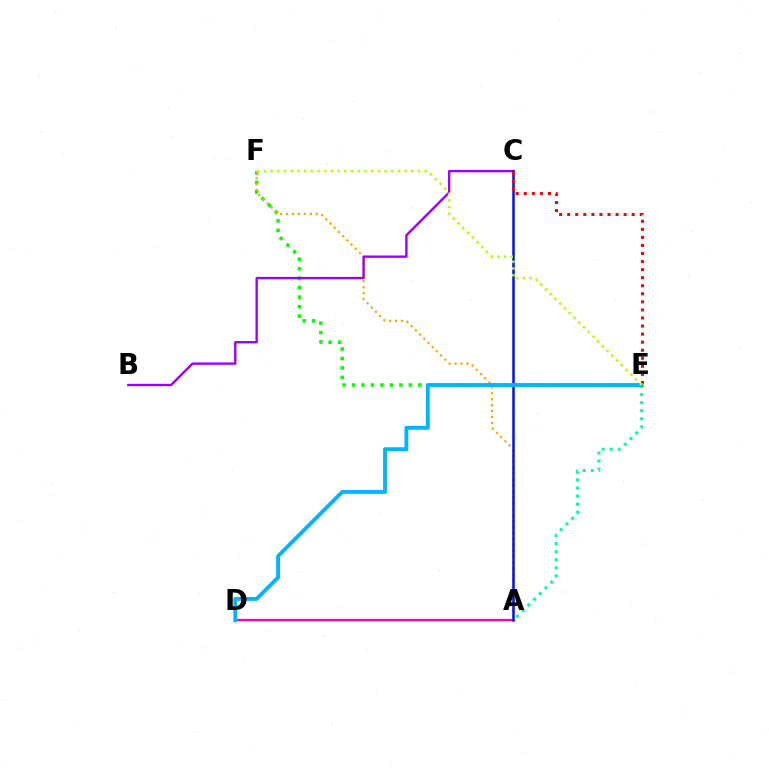{('E', 'F'): [{'color': '#08ff00', 'line_style': 'dotted', 'thickness': 2.57}, {'color': '#b3ff00', 'line_style': 'dotted', 'thickness': 1.82}], ('A', 'F'): [{'color': '#ffa500', 'line_style': 'dotted', 'thickness': 1.62}], ('B', 'C'): [{'color': '#9b00ff', 'line_style': 'solid', 'thickness': 1.71}], ('A', 'D'): [{'color': '#ff00bd', 'line_style': 'solid', 'thickness': 1.64}], ('A', 'C'): [{'color': '#0010ff', 'line_style': 'solid', 'thickness': 1.81}], ('A', 'E'): [{'color': '#00ff9d', 'line_style': 'dotted', 'thickness': 2.19}], ('C', 'E'): [{'color': '#ff0000', 'line_style': 'dotted', 'thickness': 2.19}], ('D', 'E'): [{'color': '#00b5ff', 'line_style': 'solid', 'thickness': 2.78}]}